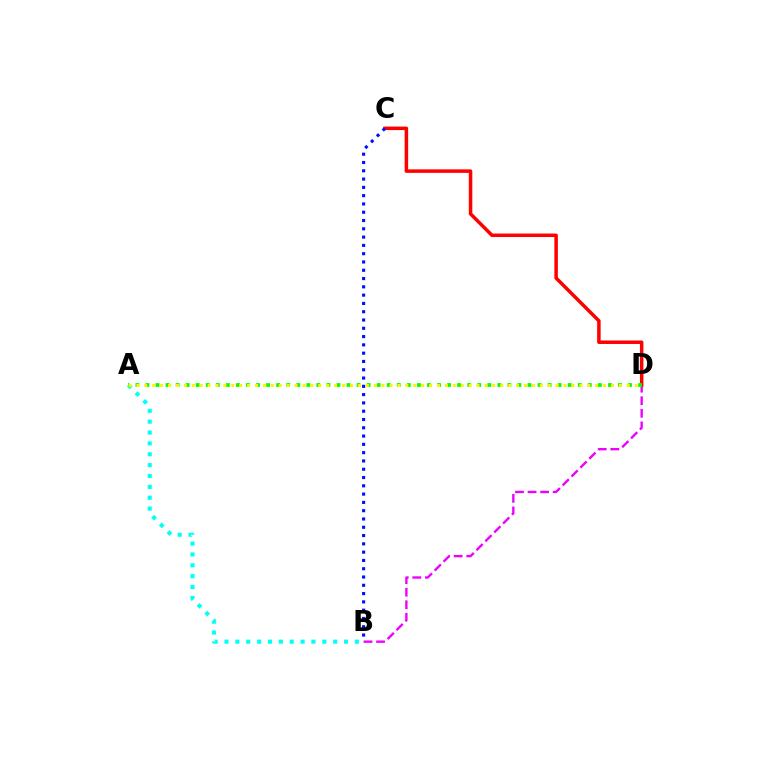{('A', 'B'): [{'color': '#00fff6', 'line_style': 'dotted', 'thickness': 2.95}], ('B', 'D'): [{'color': '#ee00ff', 'line_style': 'dashed', 'thickness': 1.71}], ('C', 'D'): [{'color': '#ff0000', 'line_style': 'solid', 'thickness': 2.52}], ('A', 'D'): [{'color': '#08ff00', 'line_style': 'dotted', 'thickness': 2.73}, {'color': '#fcf500', 'line_style': 'dotted', 'thickness': 2.15}], ('B', 'C'): [{'color': '#0010ff', 'line_style': 'dotted', 'thickness': 2.25}]}